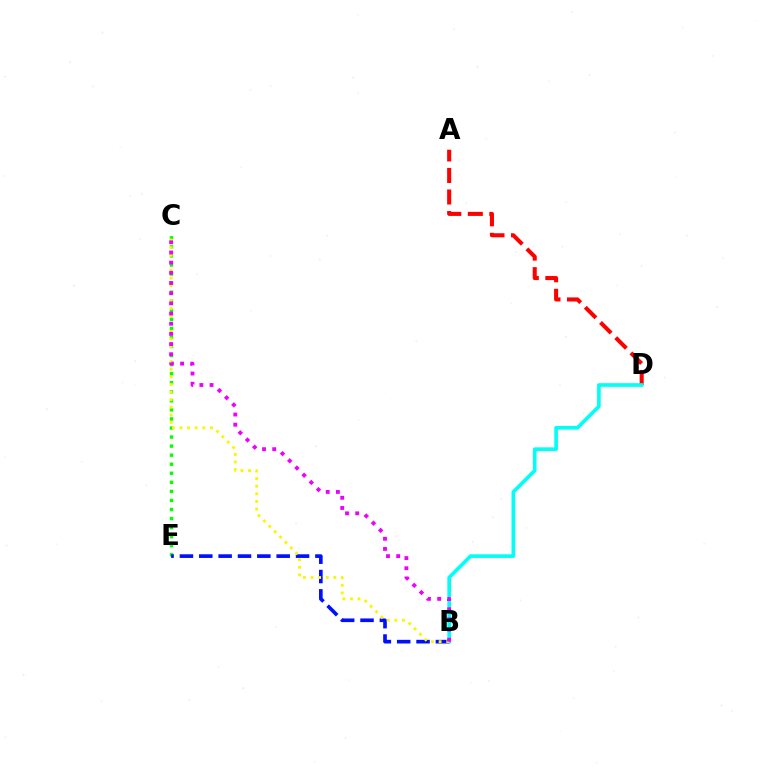{('A', 'D'): [{'color': '#ff0000', 'line_style': 'dashed', 'thickness': 2.92}], ('B', 'D'): [{'color': '#00fff6', 'line_style': 'solid', 'thickness': 2.63}], ('C', 'E'): [{'color': '#08ff00', 'line_style': 'dotted', 'thickness': 2.46}], ('B', 'E'): [{'color': '#0010ff', 'line_style': 'dashed', 'thickness': 2.63}], ('B', 'C'): [{'color': '#fcf500', 'line_style': 'dotted', 'thickness': 2.06}, {'color': '#ee00ff', 'line_style': 'dotted', 'thickness': 2.76}]}